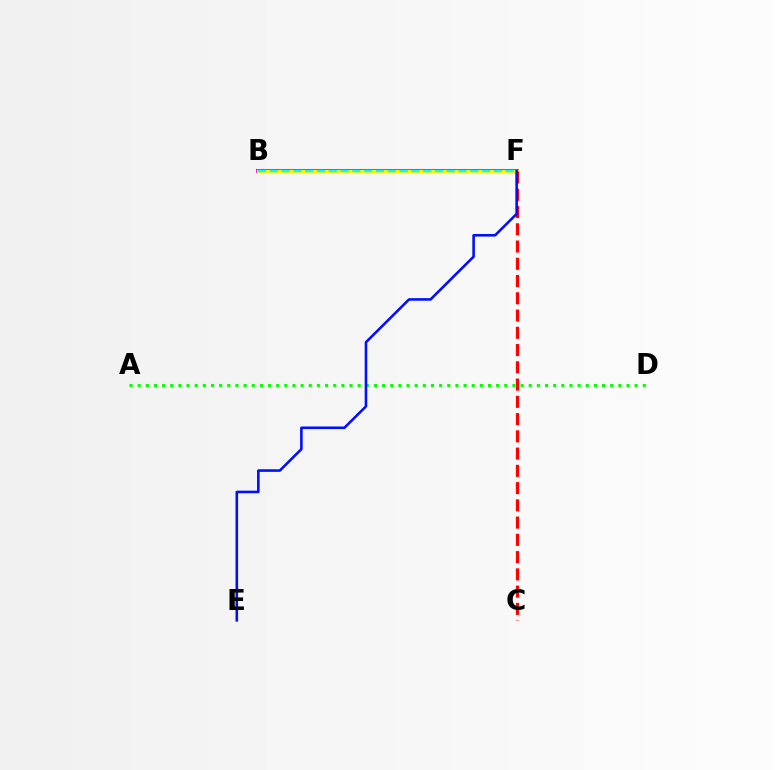{('B', 'F'): [{'color': '#ee00ff', 'line_style': 'solid', 'thickness': 2.91}, {'color': '#fcf500', 'line_style': 'solid', 'thickness': 2.35}, {'color': '#00fff6', 'line_style': 'dashed', 'thickness': 1.6}], ('C', 'F'): [{'color': '#ff0000', 'line_style': 'dashed', 'thickness': 2.34}], ('A', 'D'): [{'color': '#08ff00', 'line_style': 'dotted', 'thickness': 2.21}], ('E', 'F'): [{'color': '#0010ff', 'line_style': 'solid', 'thickness': 1.87}]}